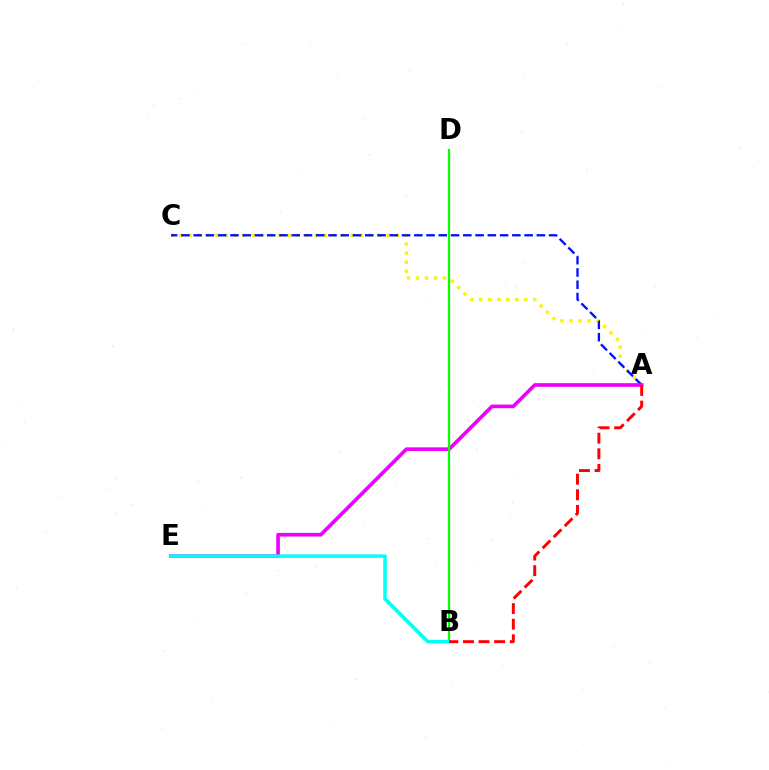{('A', 'C'): [{'color': '#fcf500', 'line_style': 'dotted', 'thickness': 2.45}, {'color': '#0010ff', 'line_style': 'dashed', 'thickness': 1.67}], ('A', 'E'): [{'color': '#ee00ff', 'line_style': 'solid', 'thickness': 2.64}], ('B', 'D'): [{'color': '#08ff00', 'line_style': 'solid', 'thickness': 1.6}], ('B', 'E'): [{'color': '#00fff6', 'line_style': 'solid', 'thickness': 2.52}], ('A', 'B'): [{'color': '#ff0000', 'line_style': 'dashed', 'thickness': 2.12}]}